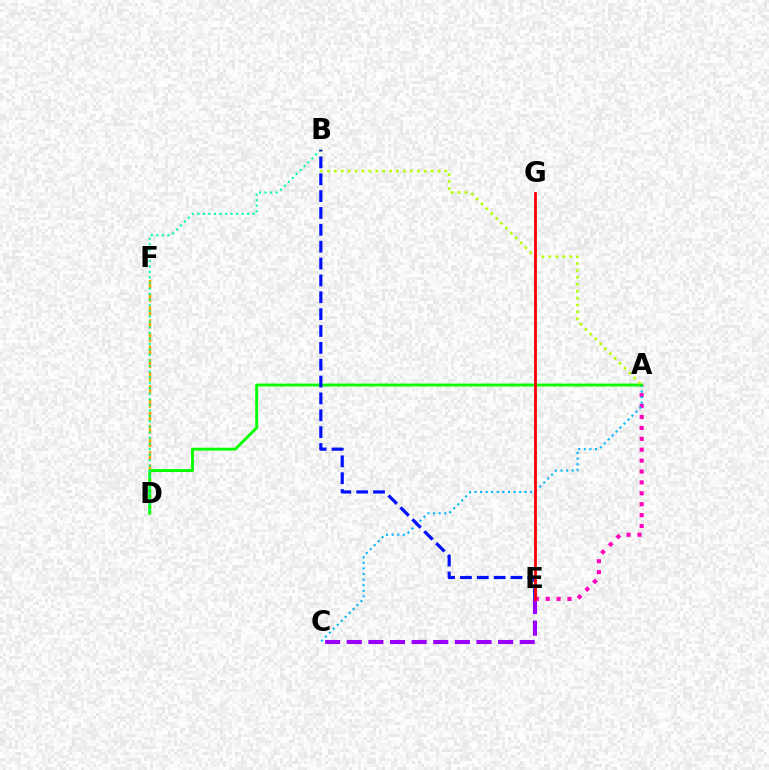{('A', 'E'): [{'color': '#ff00bd', 'line_style': 'dotted', 'thickness': 2.96}], ('D', 'F'): [{'color': '#ffa500', 'line_style': 'dashed', 'thickness': 1.79}], ('A', 'C'): [{'color': '#00b5ff', 'line_style': 'dotted', 'thickness': 1.52}], ('A', 'D'): [{'color': '#08ff00', 'line_style': 'solid', 'thickness': 2.08}], ('B', 'D'): [{'color': '#00ff9d', 'line_style': 'dotted', 'thickness': 1.5}], ('C', 'E'): [{'color': '#9b00ff', 'line_style': 'dashed', 'thickness': 2.94}], ('A', 'B'): [{'color': '#b3ff00', 'line_style': 'dotted', 'thickness': 1.88}], ('B', 'E'): [{'color': '#0010ff', 'line_style': 'dashed', 'thickness': 2.29}], ('E', 'G'): [{'color': '#ff0000', 'line_style': 'solid', 'thickness': 2.01}]}